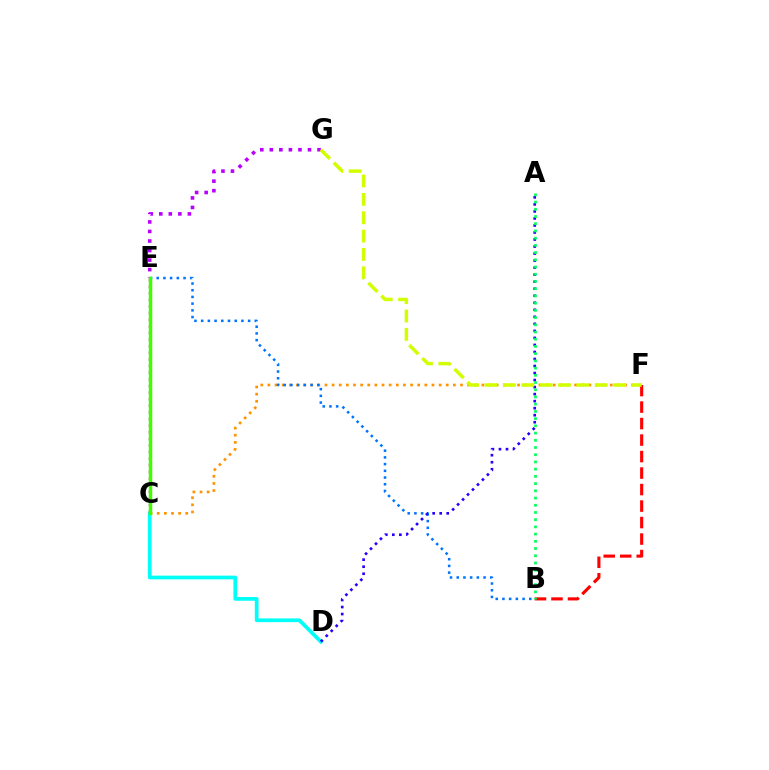{('C', 'F'): [{'color': '#ff9400', 'line_style': 'dotted', 'thickness': 1.94}], ('B', 'E'): [{'color': '#0074ff', 'line_style': 'dotted', 'thickness': 1.82}], ('C', 'D'): [{'color': '#00fff6', 'line_style': 'solid', 'thickness': 2.68}], ('E', 'G'): [{'color': '#b900ff', 'line_style': 'dotted', 'thickness': 2.59}], ('A', 'D'): [{'color': '#2500ff', 'line_style': 'dotted', 'thickness': 1.91}], ('C', 'E'): [{'color': '#ff00ac', 'line_style': 'dotted', 'thickness': 1.8}, {'color': '#3dff00', 'line_style': 'solid', 'thickness': 2.51}], ('B', 'F'): [{'color': '#ff0000', 'line_style': 'dashed', 'thickness': 2.24}], ('A', 'B'): [{'color': '#00ff5c', 'line_style': 'dotted', 'thickness': 1.96}], ('F', 'G'): [{'color': '#d1ff00', 'line_style': 'dashed', 'thickness': 2.49}]}